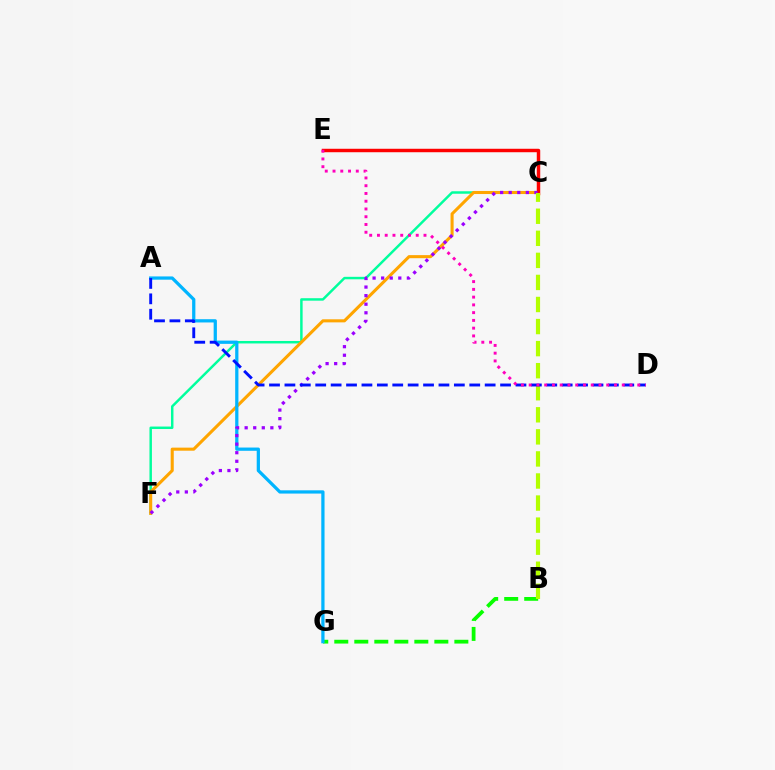{('C', 'F'): [{'color': '#00ff9d', 'line_style': 'solid', 'thickness': 1.78}, {'color': '#ffa500', 'line_style': 'solid', 'thickness': 2.21}, {'color': '#9b00ff', 'line_style': 'dotted', 'thickness': 2.33}], ('B', 'G'): [{'color': '#08ff00', 'line_style': 'dashed', 'thickness': 2.72}], ('A', 'G'): [{'color': '#00b5ff', 'line_style': 'solid', 'thickness': 2.34}], ('C', 'E'): [{'color': '#ff0000', 'line_style': 'solid', 'thickness': 2.49}], ('B', 'C'): [{'color': '#b3ff00', 'line_style': 'dashed', 'thickness': 3.0}], ('A', 'D'): [{'color': '#0010ff', 'line_style': 'dashed', 'thickness': 2.09}], ('D', 'E'): [{'color': '#ff00bd', 'line_style': 'dotted', 'thickness': 2.11}]}